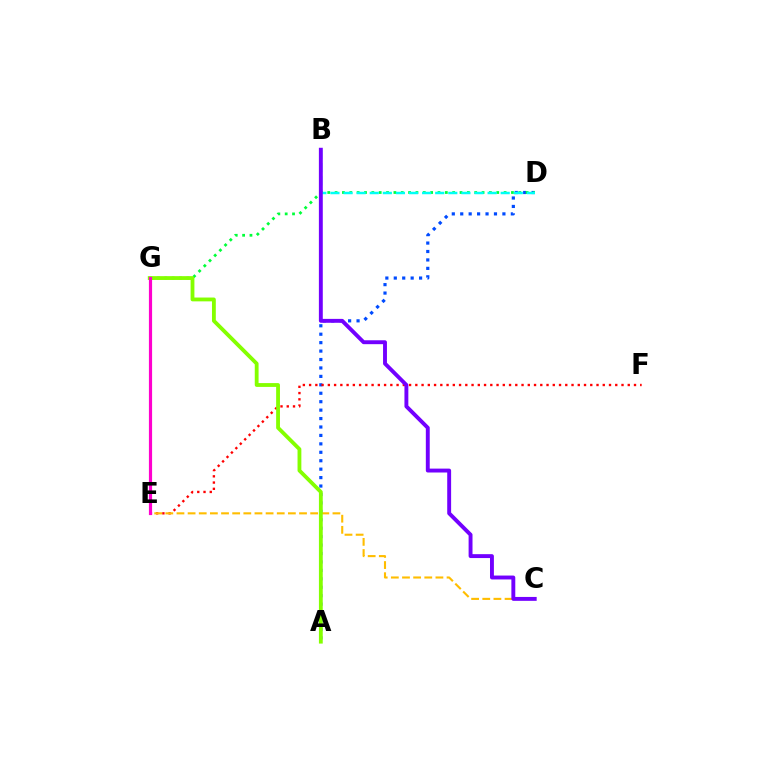{('A', 'D'): [{'color': '#004bff', 'line_style': 'dotted', 'thickness': 2.29}], ('E', 'F'): [{'color': '#ff0000', 'line_style': 'dotted', 'thickness': 1.7}], ('C', 'E'): [{'color': '#ffbd00', 'line_style': 'dashed', 'thickness': 1.51}], ('D', 'G'): [{'color': '#00ff39', 'line_style': 'dotted', 'thickness': 2.0}], ('A', 'G'): [{'color': '#84ff00', 'line_style': 'solid', 'thickness': 2.75}], ('B', 'D'): [{'color': '#00fff6', 'line_style': 'dashed', 'thickness': 1.78}], ('E', 'G'): [{'color': '#ff00cf', 'line_style': 'solid', 'thickness': 2.29}], ('B', 'C'): [{'color': '#7200ff', 'line_style': 'solid', 'thickness': 2.81}]}